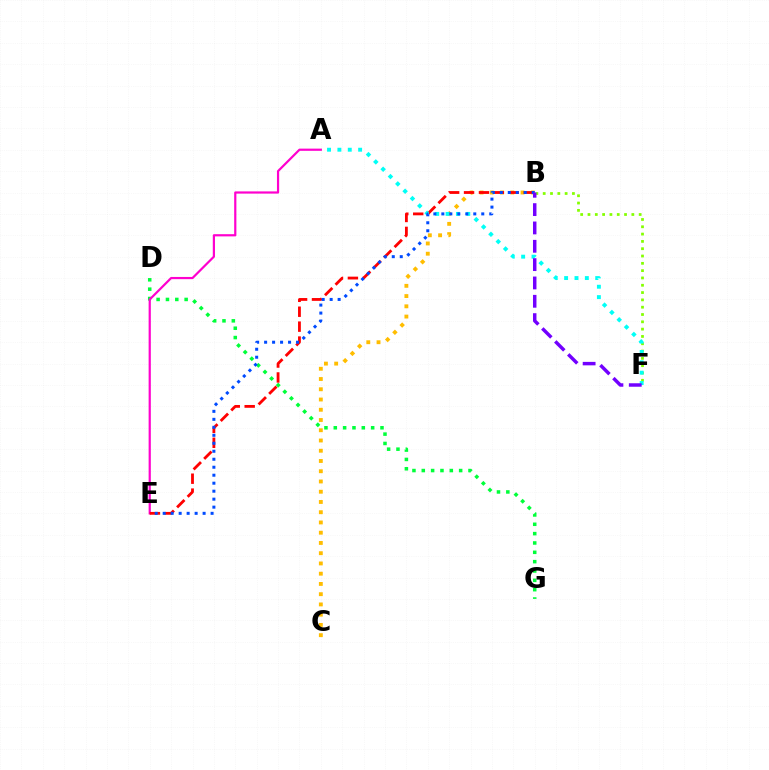{('D', 'G'): [{'color': '#00ff39', 'line_style': 'dotted', 'thickness': 2.54}], ('A', 'E'): [{'color': '#ff00cf', 'line_style': 'solid', 'thickness': 1.59}], ('B', 'F'): [{'color': '#84ff00', 'line_style': 'dotted', 'thickness': 1.99}, {'color': '#7200ff', 'line_style': 'dashed', 'thickness': 2.49}], ('B', 'C'): [{'color': '#ffbd00', 'line_style': 'dotted', 'thickness': 2.78}], ('B', 'E'): [{'color': '#ff0000', 'line_style': 'dashed', 'thickness': 2.03}, {'color': '#004bff', 'line_style': 'dotted', 'thickness': 2.17}], ('A', 'F'): [{'color': '#00fff6', 'line_style': 'dotted', 'thickness': 2.82}]}